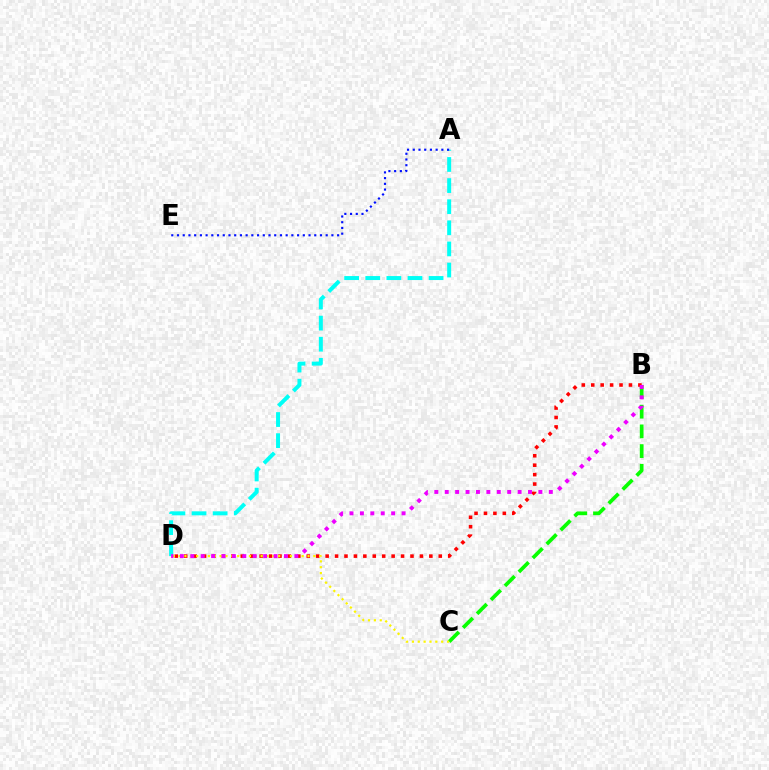{('A', 'D'): [{'color': '#00fff6', 'line_style': 'dashed', 'thickness': 2.87}], ('B', 'C'): [{'color': '#08ff00', 'line_style': 'dashed', 'thickness': 2.68}], ('A', 'E'): [{'color': '#0010ff', 'line_style': 'dotted', 'thickness': 1.55}], ('B', 'D'): [{'color': '#ff0000', 'line_style': 'dotted', 'thickness': 2.56}, {'color': '#ee00ff', 'line_style': 'dotted', 'thickness': 2.83}], ('C', 'D'): [{'color': '#fcf500', 'line_style': 'dotted', 'thickness': 1.59}]}